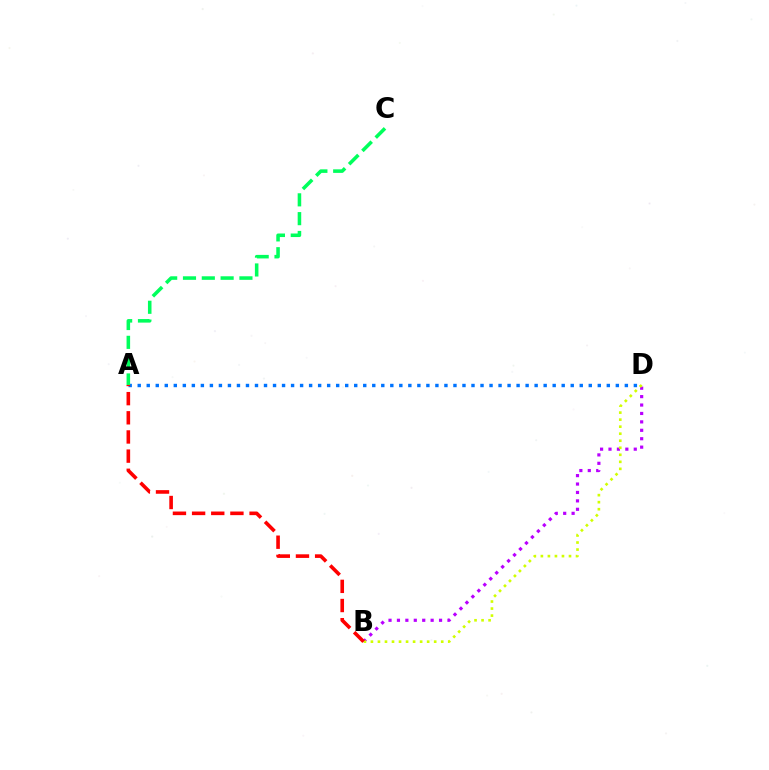{('B', 'D'): [{'color': '#b900ff', 'line_style': 'dotted', 'thickness': 2.29}, {'color': '#d1ff00', 'line_style': 'dotted', 'thickness': 1.91}], ('A', 'D'): [{'color': '#0074ff', 'line_style': 'dotted', 'thickness': 2.45}], ('A', 'C'): [{'color': '#00ff5c', 'line_style': 'dashed', 'thickness': 2.56}], ('A', 'B'): [{'color': '#ff0000', 'line_style': 'dashed', 'thickness': 2.6}]}